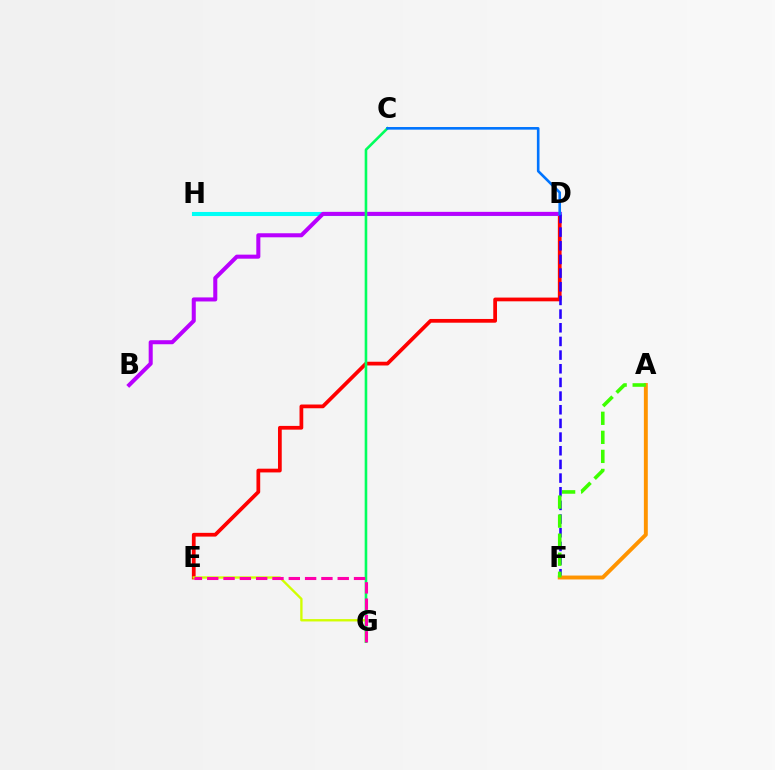{('D', 'E'): [{'color': '#ff0000', 'line_style': 'solid', 'thickness': 2.7}], ('D', 'H'): [{'color': '#00fff6', 'line_style': 'solid', 'thickness': 2.93}], ('E', 'G'): [{'color': '#d1ff00', 'line_style': 'solid', 'thickness': 1.69}, {'color': '#ff00ac', 'line_style': 'dashed', 'thickness': 2.22}], ('B', 'D'): [{'color': '#b900ff', 'line_style': 'solid', 'thickness': 2.91}], ('C', 'G'): [{'color': '#00ff5c', 'line_style': 'solid', 'thickness': 1.87}], ('D', 'F'): [{'color': '#2500ff', 'line_style': 'dashed', 'thickness': 1.86}], ('A', 'F'): [{'color': '#ff9400', 'line_style': 'solid', 'thickness': 2.82}, {'color': '#3dff00', 'line_style': 'dashed', 'thickness': 2.59}], ('C', 'D'): [{'color': '#0074ff', 'line_style': 'solid', 'thickness': 1.89}]}